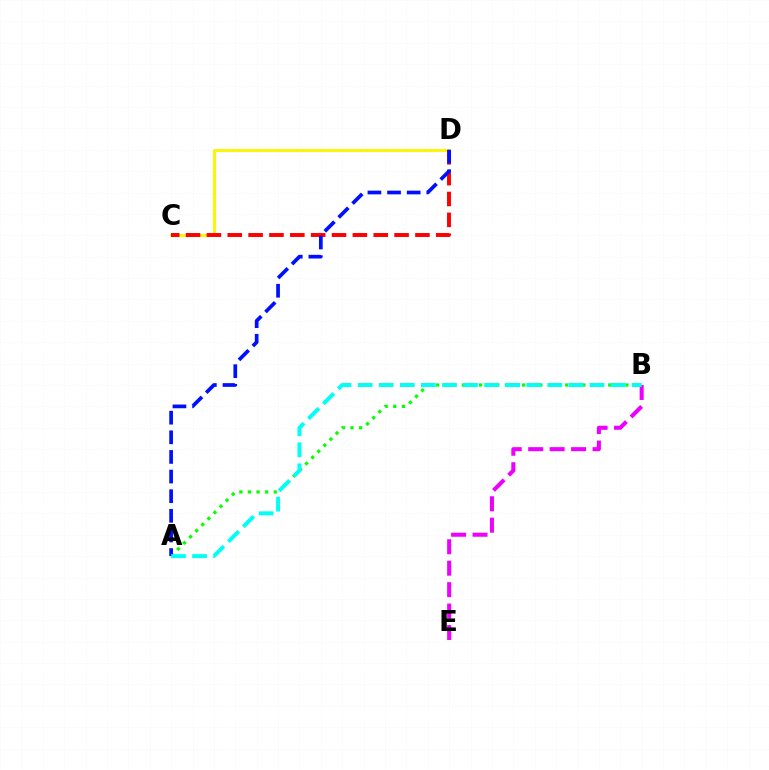{('B', 'E'): [{'color': '#ee00ff', 'line_style': 'dashed', 'thickness': 2.91}], ('C', 'D'): [{'color': '#fcf500', 'line_style': 'solid', 'thickness': 2.08}, {'color': '#ff0000', 'line_style': 'dashed', 'thickness': 2.83}], ('A', 'B'): [{'color': '#08ff00', 'line_style': 'dotted', 'thickness': 2.34}, {'color': '#00fff6', 'line_style': 'dashed', 'thickness': 2.86}], ('A', 'D'): [{'color': '#0010ff', 'line_style': 'dashed', 'thickness': 2.67}]}